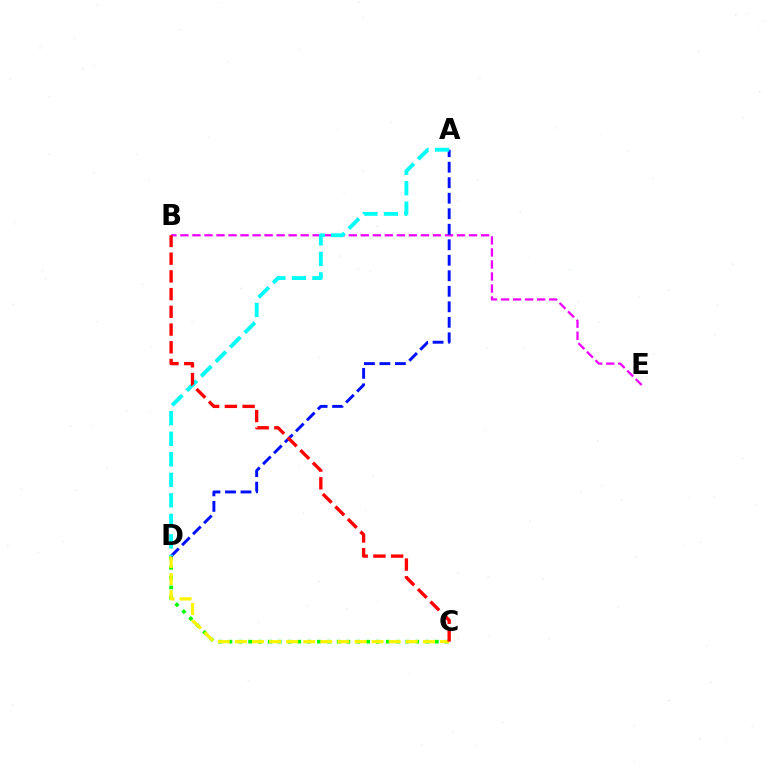{('B', 'E'): [{'color': '#ee00ff', 'line_style': 'dashed', 'thickness': 1.63}], ('C', 'D'): [{'color': '#08ff00', 'line_style': 'dotted', 'thickness': 2.67}, {'color': '#fcf500', 'line_style': 'dashed', 'thickness': 2.32}], ('A', 'D'): [{'color': '#0010ff', 'line_style': 'dashed', 'thickness': 2.11}, {'color': '#00fff6', 'line_style': 'dashed', 'thickness': 2.79}], ('B', 'C'): [{'color': '#ff0000', 'line_style': 'dashed', 'thickness': 2.41}]}